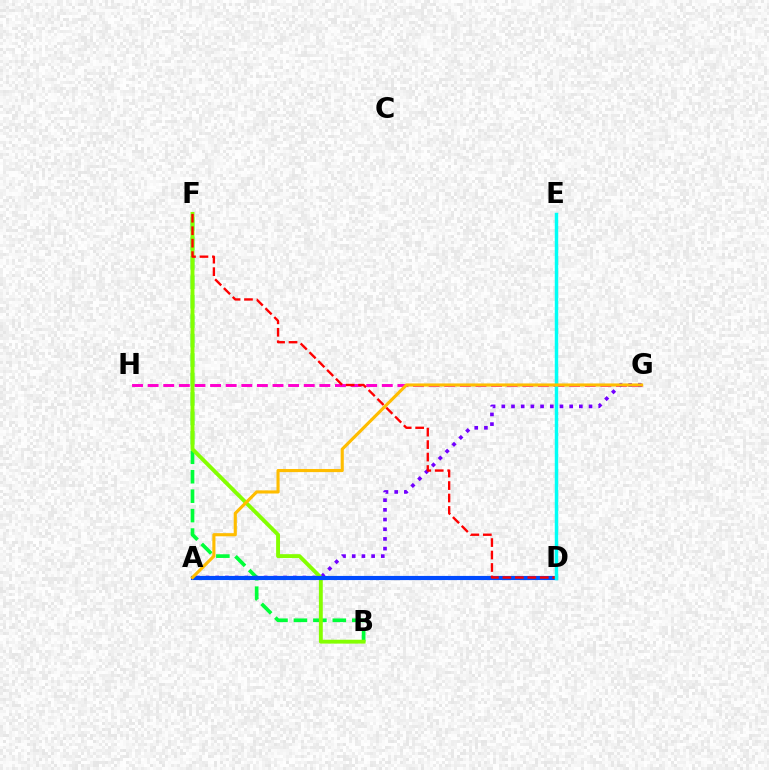{('B', 'F'): [{'color': '#00ff39', 'line_style': 'dashed', 'thickness': 2.64}, {'color': '#84ff00', 'line_style': 'solid', 'thickness': 2.79}], ('G', 'H'): [{'color': '#ff00cf', 'line_style': 'dashed', 'thickness': 2.12}], ('A', 'G'): [{'color': '#7200ff', 'line_style': 'dotted', 'thickness': 2.63}, {'color': '#ffbd00', 'line_style': 'solid', 'thickness': 2.25}], ('A', 'D'): [{'color': '#004bff', 'line_style': 'solid', 'thickness': 2.98}], ('D', 'F'): [{'color': '#ff0000', 'line_style': 'dashed', 'thickness': 1.69}], ('D', 'E'): [{'color': '#00fff6', 'line_style': 'solid', 'thickness': 2.49}]}